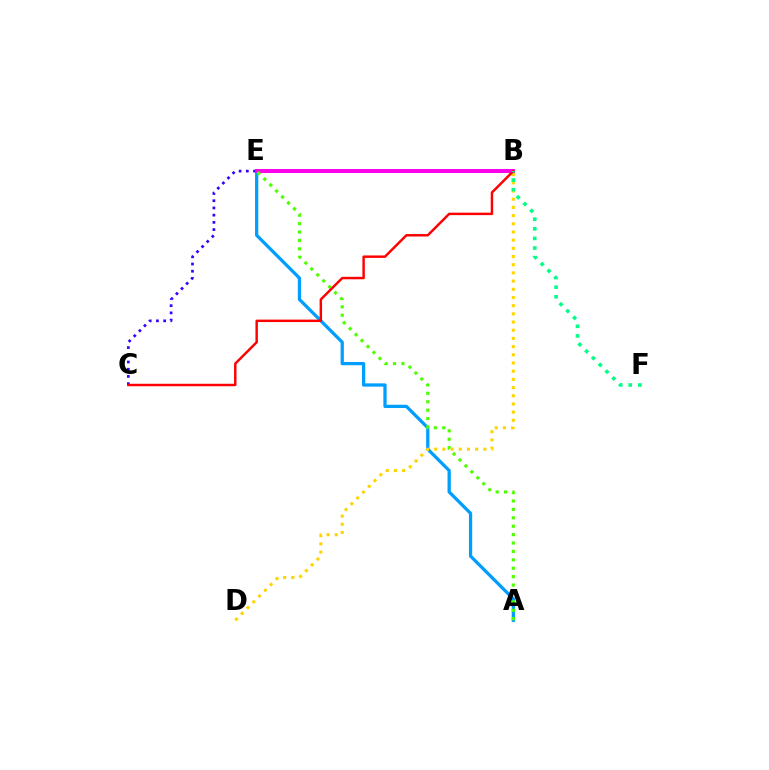{('A', 'E'): [{'color': '#009eff', 'line_style': 'solid', 'thickness': 2.35}, {'color': '#4fff00', 'line_style': 'dotted', 'thickness': 2.28}], ('B', 'C'): [{'color': '#3700ff', 'line_style': 'dotted', 'thickness': 1.96}, {'color': '#ff0000', 'line_style': 'solid', 'thickness': 1.76}], ('B', 'D'): [{'color': '#ffd500', 'line_style': 'dotted', 'thickness': 2.23}], ('B', 'E'): [{'color': '#ff00ed', 'line_style': 'solid', 'thickness': 2.87}], ('B', 'F'): [{'color': '#00ff86', 'line_style': 'dotted', 'thickness': 2.61}]}